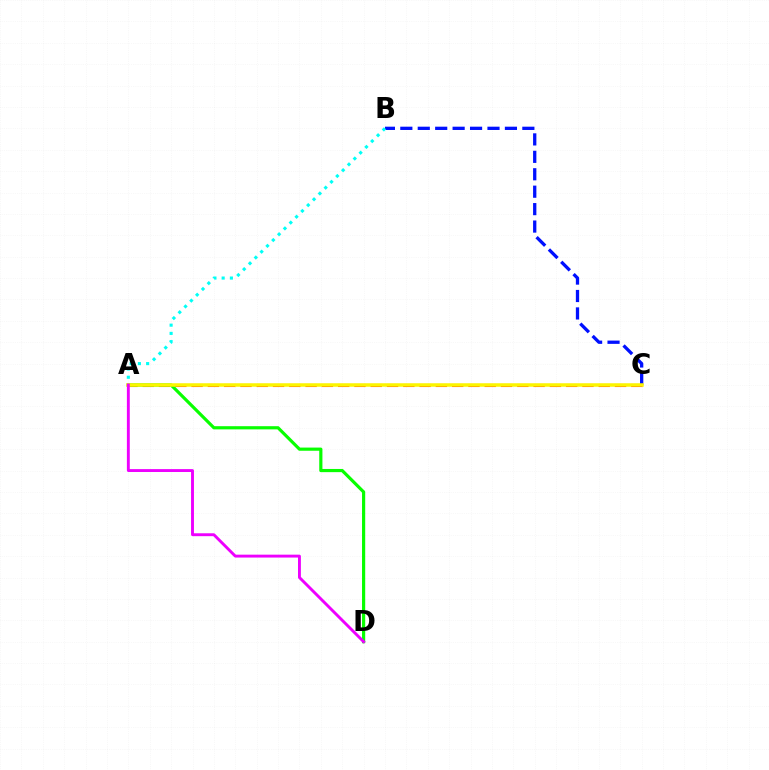{('B', 'C'): [{'color': '#0010ff', 'line_style': 'dashed', 'thickness': 2.37}], ('A', 'C'): [{'color': '#ff0000', 'line_style': 'dashed', 'thickness': 2.21}, {'color': '#fcf500', 'line_style': 'solid', 'thickness': 2.52}], ('A', 'D'): [{'color': '#08ff00', 'line_style': 'solid', 'thickness': 2.29}, {'color': '#ee00ff', 'line_style': 'solid', 'thickness': 2.09}], ('A', 'B'): [{'color': '#00fff6', 'line_style': 'dotted', 'thickness': 2.24}]}